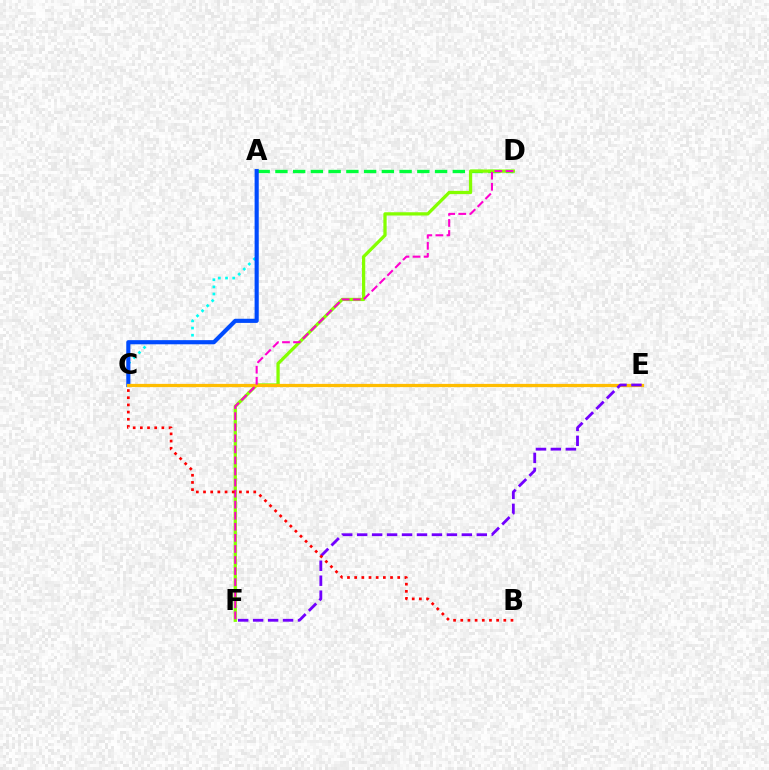{('A', 'C'): [{'color': '#00fff6', 'line_style': 'dotted', 'thickness': 1.94}, {'color': '#004bff', 'line_style': 'solid', 'thickness': 2.98}], ('A', 'D'): [{'color': '#00ff39', 'line_style': 'dashed', 'thickness': 2.41}], ('D', 'F'): [{'color': '#84ff00', 'line_style': 'solid', 'thickness': 2.35}, {'color': '#ff00cf', 'line_style': 'dashed', 'thickness': 1.5}], ('C', 'E'): [{'color': '#ffbd00', 'line_style': 'solid', 'thickness': 2.33}], ('E', 'F'): [{'color': '#7200ff', 'line_style': 'dashed', 'thickness': 2.03}], ('B', 'C'): [{'color': '#ff0000', 'line_style': 'dotted', 'thickness': 1.95}]}